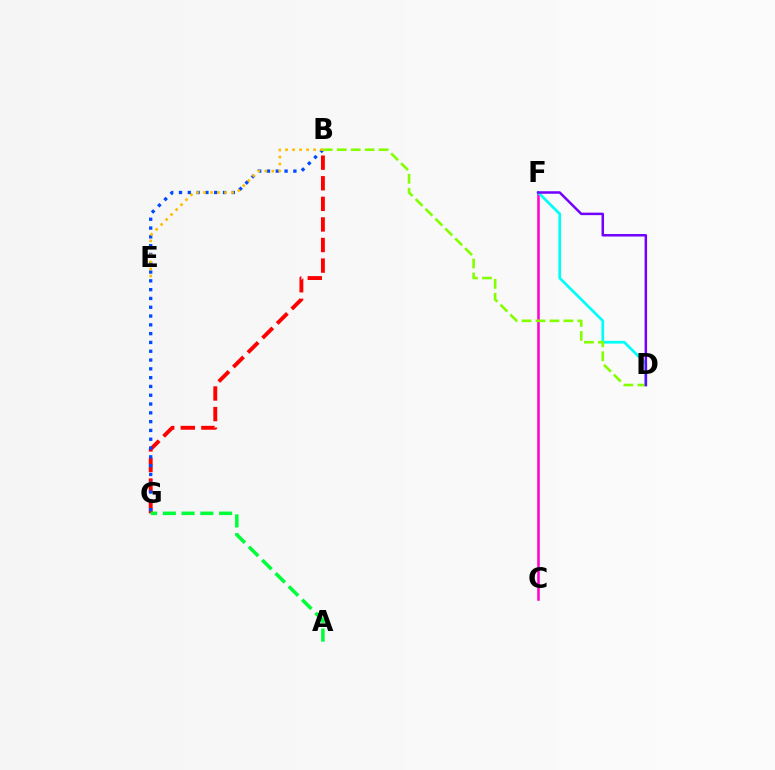{('C', 'F'): [{'color': '#ff00cf', 'line_style': 'solid', 'thickness': 1.83}], ('B', 'G'): [{'color': '#ff0000', 'line_style': 'dashed', 'thickness': 2.8}, {'color': '#004bff', 'line_style': 'dotted', 'thickness': 2.39}], ('D', 'F'): [{'color': '#00fff6', 'line_style': 'solid', 'thickness': 1.97}, {'color': '#7200ff', 'line_style': 'solid', 'thickness': 1.8}], ('B', 'D'): [{'color': '#84ff00', 'line_style': 'dashed', 'thickness': 1.9}], ('A', 'G'): [{'color': '#00ff39', 'line_style': 'dashed', 'thickness': 2.55}], ('B', 'E'): [{'color': '#ffbd00', 'line_style': 'dotted', 'thickness': 1.91}]}